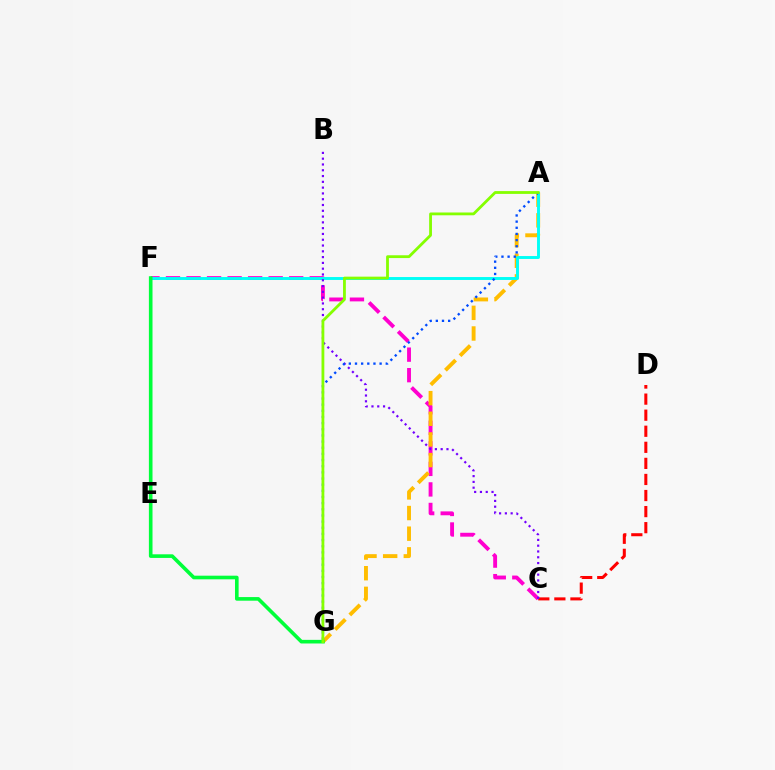{('C', 'D'): [{'color': '#ff0000', 'line_style': 'dashed', 'thickness': 2.18}], ('C', 'F'): [{'color': '#ff00cf', 'line_style': 'dashed', 'thickness': 2.79}], ('A', 'G'): [{'color': '#ffbd00', 'line_style': 'dashed', 'thickness': 2.8}, {'color': '#004bff', 'line_style': 'dotted', 'thickness': 1.67}, {'color': '#84ff00', 'line_style': 'solid', 'thickness': 2.02}], ('A', 'F'): [{'color': '#00fff6', 'line_style': 'solid', 'thickness': 2.1}], ('B', 'C'): [{'color': '#7200ff', 'line_style': 'dotted', 'thickness': 1.57}], ('F', 'G'): [{'color': '#00ff39', 'line_style': 'solid', 'thickness': 2.61}]}